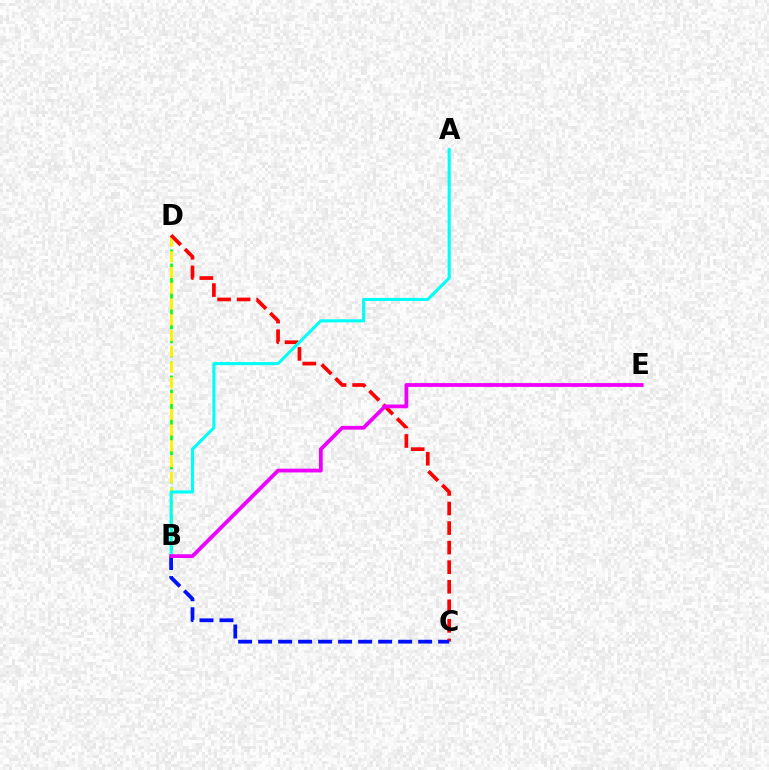{('B', 'D'): [{'color': '#08ff00', 'line_style': 'dashed', 'thickness': 1.9}, {'color': '#fcf500', 'line_style': 'dashed', 'thickness': 2.14}], ('C', 'D'): [{'color': '#ff0000', 'line_style': 'dashed', 'thickness': 2.66}], ('B', 'C'): [{'color': '#0010ff', 'line_style': 'dashed', 'thickness': 2.72}], ('A', 'B'): [{'color': '#00fff6', 'line_style': 'solid', 'thickness': 2.22}], ('B', 'E'): [{'color': '#ee00ff', 'line_style': 'solid', 'thickness': 2.72}]}